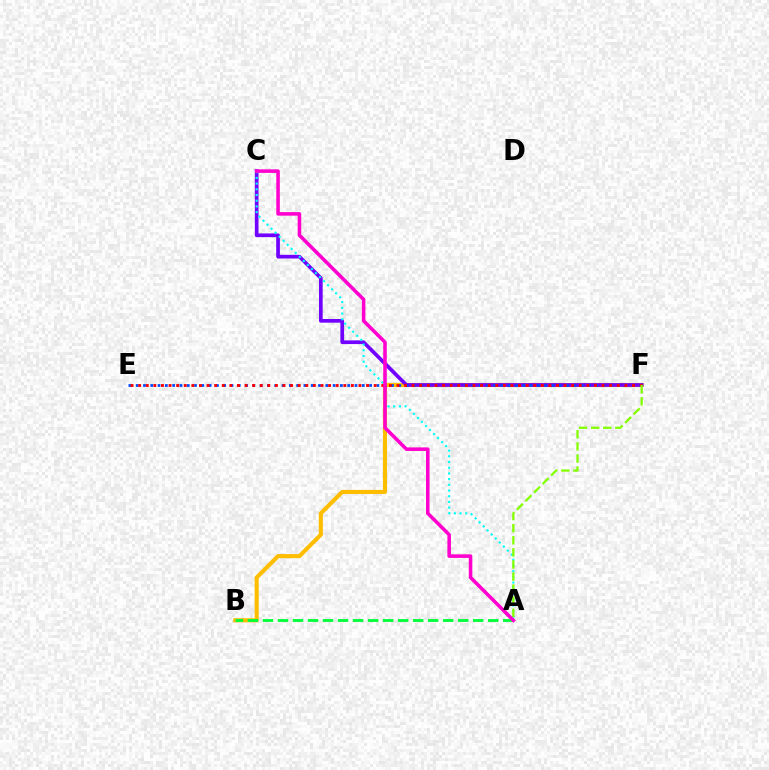{('B', 'F'): [{'color': '#ffbd00', 'line_style': 'solid', 'thickness': 2.95}], ('C', 'F'): [{'color': '#7200ff', 'line_style': 'solid', 'thickness': 2.66}], ('E', 'F'): [{'color': '#004bff', 'line_style': 'dotted', 'thickness': 1.98}, {'color': '#ff0000', 'line_style': 'dotted', 'thickness': 2.06}], ('A', 'C'): [{'color': '#00fff6', 'line_style': 'dotted', 'thickness': 1.55}, {'color': '#ff00cf', 'line_style': 'solid', 'thickness': 2.56}], ('A', 'B'): [{'color': '#00ff39', 'line_style': 'dashed', 'thickness': 2.04}], ('A', 'F'): [{'color': '#84ff00', 'line_style': 'dashed', 'thickness': 1.64}]}